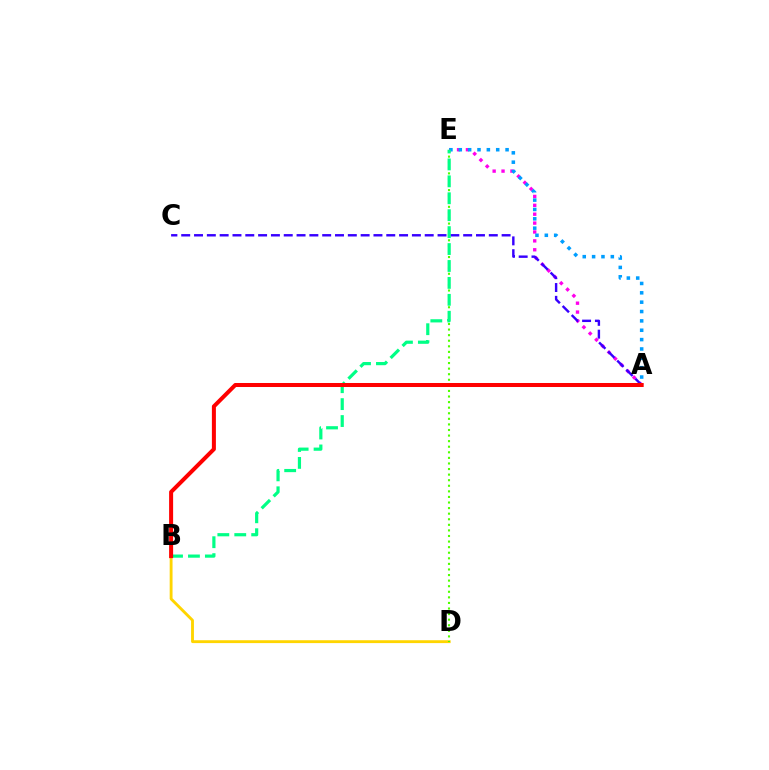{('A', 'E'): [{'color': '#ff00ed', 'line_style': 'dotted', 'thickness': 2.42}, {'color': '#009eff', 'line_style': 'dotted', 'thickness': 2.54}], ('B', 'D'): [{'color': '#ffd500', 'line_style': 'solid', 'thickness': 2.06}], ('A', 'C'): [{'color': '#3700ff', 'line_style': 'dashed', 'thickness': 1.74}], ('D', 'E'): [{'color': '#4fff00', 'line_style': 'dotted', 'thickness': 1.52}], ('B', 'E'): [{'color': '#00ff86', 'line_style': 'dashed', 'thickness': 2.3}], ('A', 'B'): [{'color': '#ff0000', 'line_style': 'solid', 'thickness': 2.89}]}